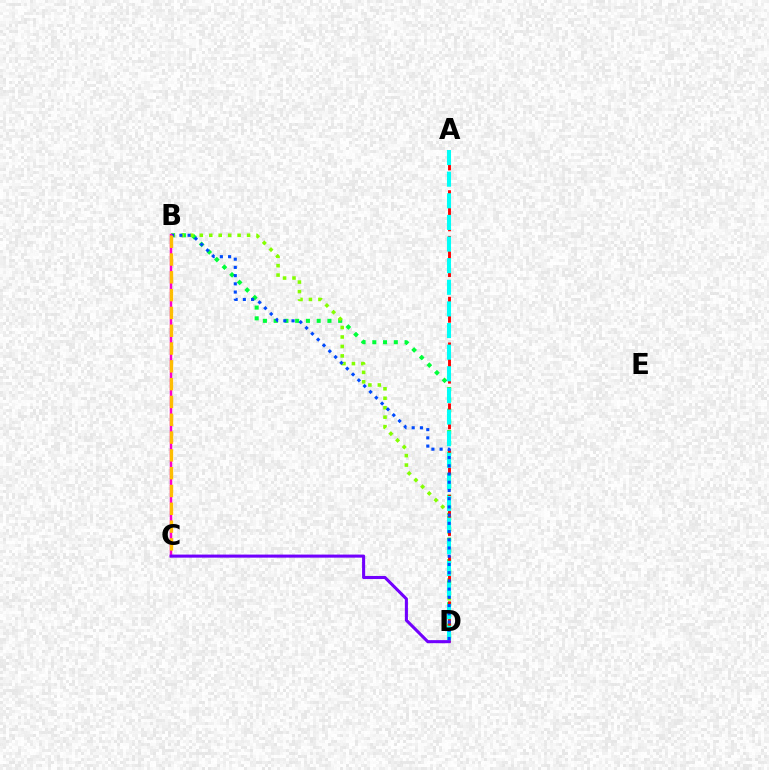{('B', 'D'): [{'color': '#00ff39', 'line_style': 'dotted', 'thickness': 2.92}, {'color': '#84ff00', 'line_style': 'dotted', 'thickness': 2.57}, {'color': '#004bff', 'line_style': 'dotted', 'thickness': 2.23}], ('A', 'D'): [{'color': '#ff0000', 'line_style': 'dashed', 'thickness': 2.07}, {'color': '#00fff6', 'line_style': 'dashed', 'thickness': 2.94}], ('B', 'C'): [{'color': '#ff00cf', 'line_style': 'solid', 'thickness': 1.78}, {'color': '#ffbd00', 'line_style': 'dashed', 'thickness': 2.42}], ('C', 'D'): [{'color': '#7200ff', 'line_style': 'solid', 'thickness': 2.21}]}